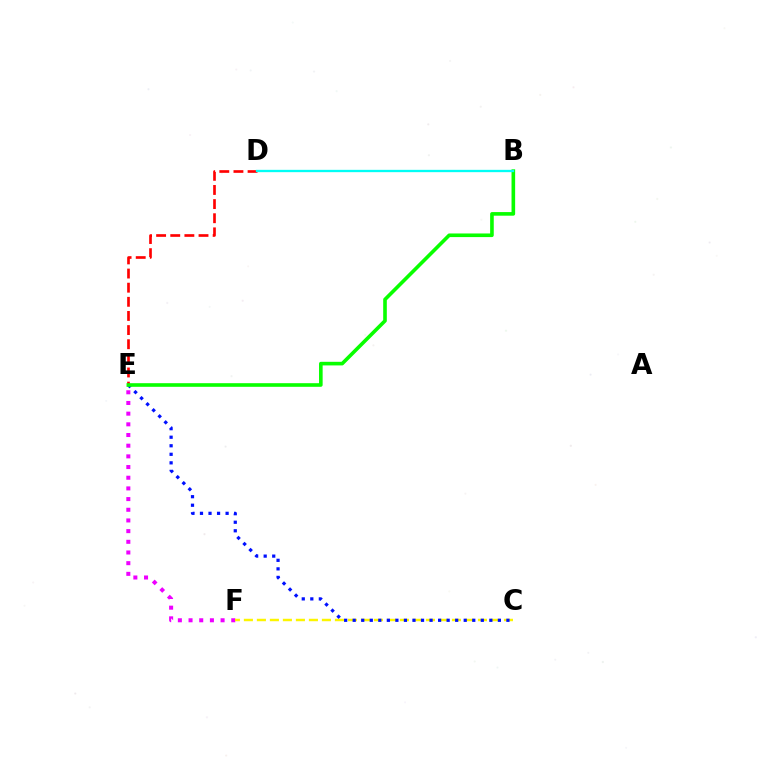{('E', 'F'): [{'color': '#ee00ff', 'line_style': 'dotted', 'thickness': 2.9}], ('D', 'E'): [{'color': '#ff0000', 'line_style': 'dashed', 'thickness': 1.92}], ('C', 'F'): [{'color': '#fcf500', 'line_style': 'dashed', 'thickness': 1.77}], ('C', 'E'): [{'color': '#0010ff', 'line_style': 'dotted', 'thickness': 2.32}], ('B', 'E'): [{'color': '#08ff00', 'line_style': 'solid', 'thickness': 2.6}], ('B', 'D'): [{'color': '#00fff6', 'line_style': 'solid', 'thickness': 1.67}]}